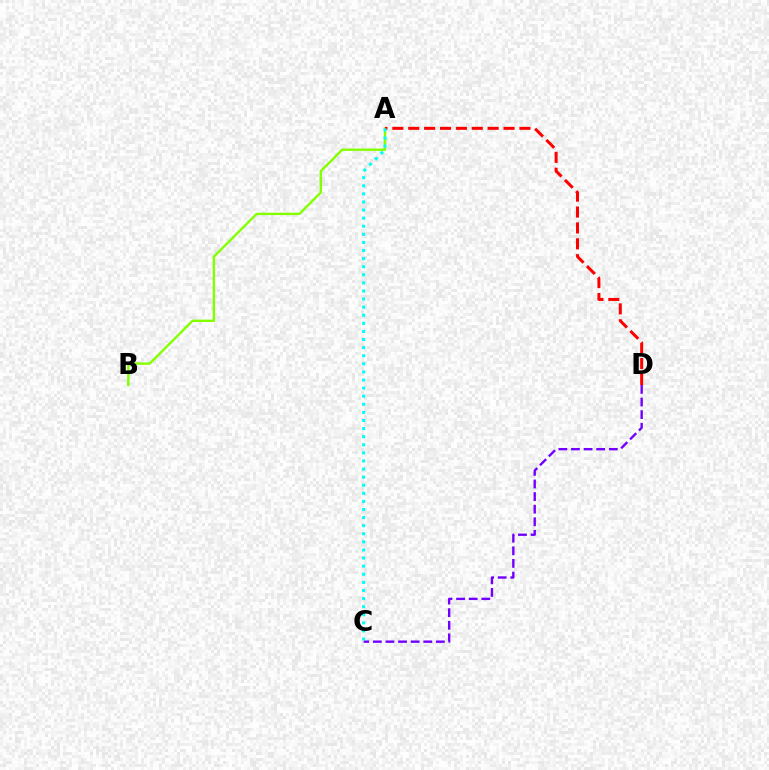{('C', 'D'): [{'color': '#7200ff', 'line_style': 'dashed', 'thickness': 1.71}], ('A', 'B'): [{'color': '#84ff00', 'line_style': 'solid', 'thickness': 1.72}], ('A', 'D'): [{'color': '#ff0000', 'line_style': 'dashed', 'thickness': 2.16}], ('A', 'C'): [{'color': '#00fff6', 'line_style': 'dotted', 'thickness': 2.2}]}